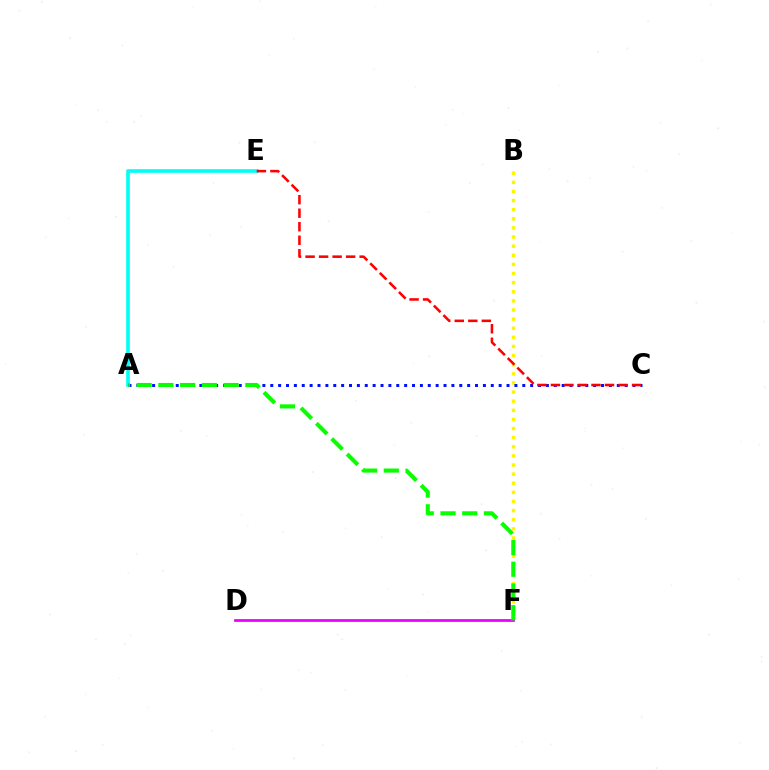{('A', 'E'): [{'color': '#00fff6', 'line_style': 'solid', 'thickness': 2.61}], ('B', 'F'): [{'color': '#fcf500', 'line_style': 'dotted', 'thickness': 2.48}], ('A', 'C'): [{'color': '#0010ff', 'line_style': 'dotted', 'thickness': 2.14}], ('C', 'E'): [{'color': '#ff0000', 'line_style': 'dashed', 'thickness': 1.84}], ('D', 'F'): [{'color': '#ee00ff', 'line_style': 'solid', 'thickness': 1.99}], ('A', 'F'): [{'color': '#08ff00', 'line_style': 'dashed', 'thickness': 2.95}]}